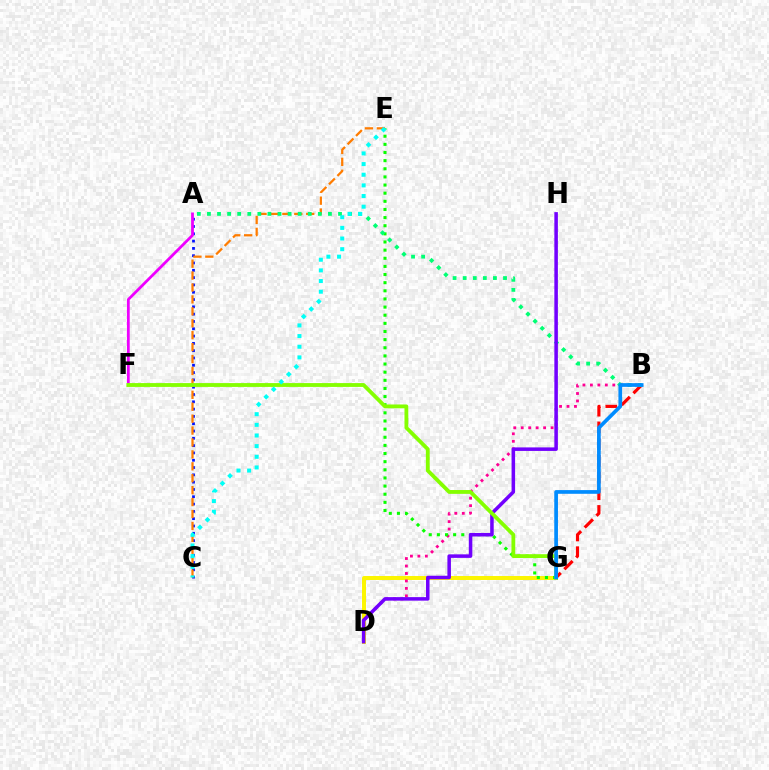{('A', 'C'): [{'color': '#0010ff', 'line_style': 'dotted', 'thickness': 1.98}], ('D', 'G'): [{'color': '#fcf500', 'line_style': 'solid', 'thickness': 2.86}], ('A', 'F'): [{'color': '#ee00ff', 'line_style': 'solid', 'thickness': 1.99}], ('B', 'G'): [{'color': '#ff0000', 'line_style': 'dashed', 'thickness': 2.27}, {'color': '#008cff', 'line_style': 'solid', 'thickness': 2.67}], ('C', 'E'): [{'color': '#ff7c00', 'line_style': 'dashed', 'thickness': 1.62}, {'color': '#00fff6', 'line_style': 'dotted', 'thickness': 2.89}], ('B', 'D'): [{'color': '#ff0094', 'line_style': 'dotted', 'thickness': 2.03}], ('E', 'G'): [{'color': '#08ff00', 'line_style': 'dotted', 'thickness': 2.21}], ('A', 'B'): [{'color': '#00ff74', 'line_style': 'dotted', 'thickness': 2.74}], ('D', 'H'): [{'color': '#7200ff', 'line_style': 'solid', 'thickness': 2.54}], ('F', 'G'): [{'color': '#84ff00', 'line_style': 'solid', 'thickness': 2.75}]}